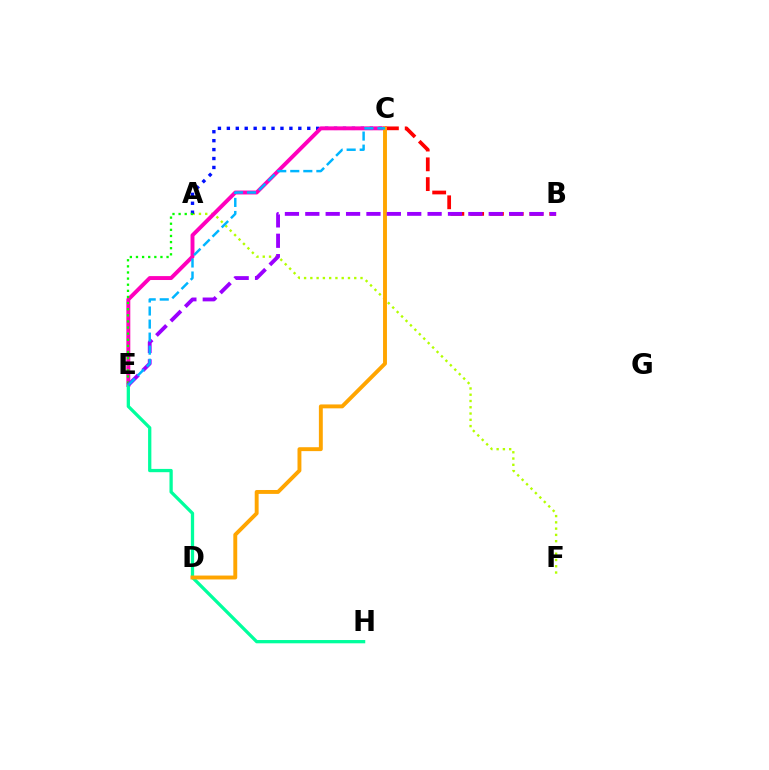{('B', 'C'): [{'color': '#ff0000', 'line_style': 'dashed', 'thickness': 2.69}], ('A', 'F'): [{'color': '#b3ff00', 'line_style': 'dotted', 'thickness': 1.7}], ('A', 'C'): [{'color': '#0010ff', 'line_style': 'dotted', 'thickness': 2.43}], ('C', 'E'): [{'color': '#ff00bd', 'line_style': 'solid', 'thickness': 2.82}, {'color': '#00b5ff', 'line_style': 'dashed', 'thickness': 1.77}], ('A', 'E'): [{'color': '#08ff00', 'line_style': 'dotted', 'thickness': 1.66}], ('E', 'H'): [{'color': '#00ff9d', 'line_style': 'solid', 'thickness': 2.36}], ('C', 'D'): [{'color': '#ffa500', 'line_style': 'solid', 'thickness': 2.81}], ('B', 'E'): [{'color': '#9b00ff', 'line_style': 'dashed', 'thickness': 2.77}]}